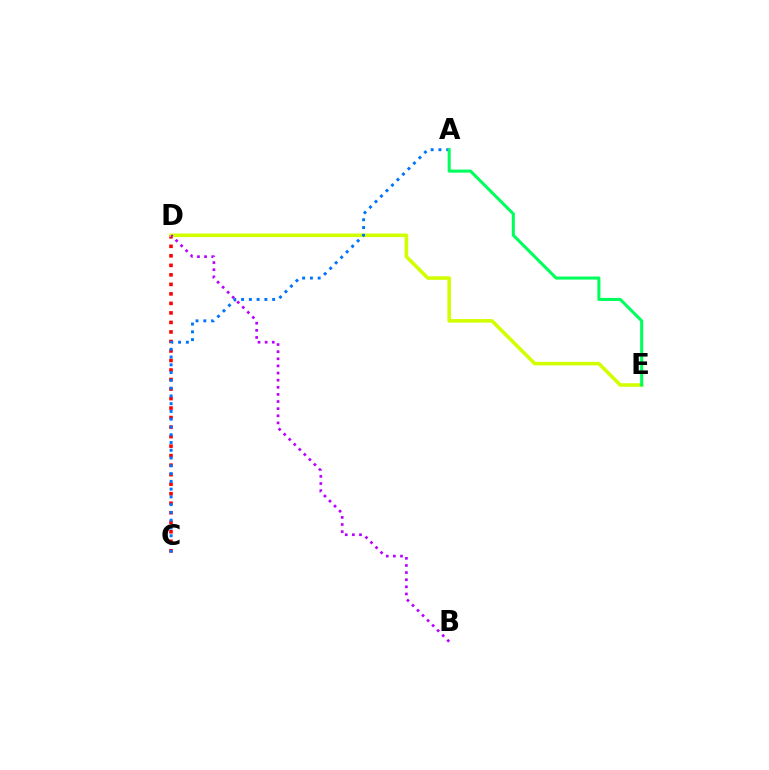{('C', 'D'): [{'color': '#ff0000', 'line_style': 'dotted', 'thickness': 2.59}], ('D', 'E'): [{'color': '#d1ff00', 'line_style': 'solid', 'thickness': 2.56}], ('B', 'D'): [{'color': '#b900ff', 'line_style': 'dotted', 'thickness': 1.93}], ('A', 'C'): [{'color': '#0074ff', 'line_style': 'dotted', 'thickness': 2.11}], ('A', 'E'): [{'color': '#00ff5c', 'line_style': 'solid', 'thickness': 2.19}]}